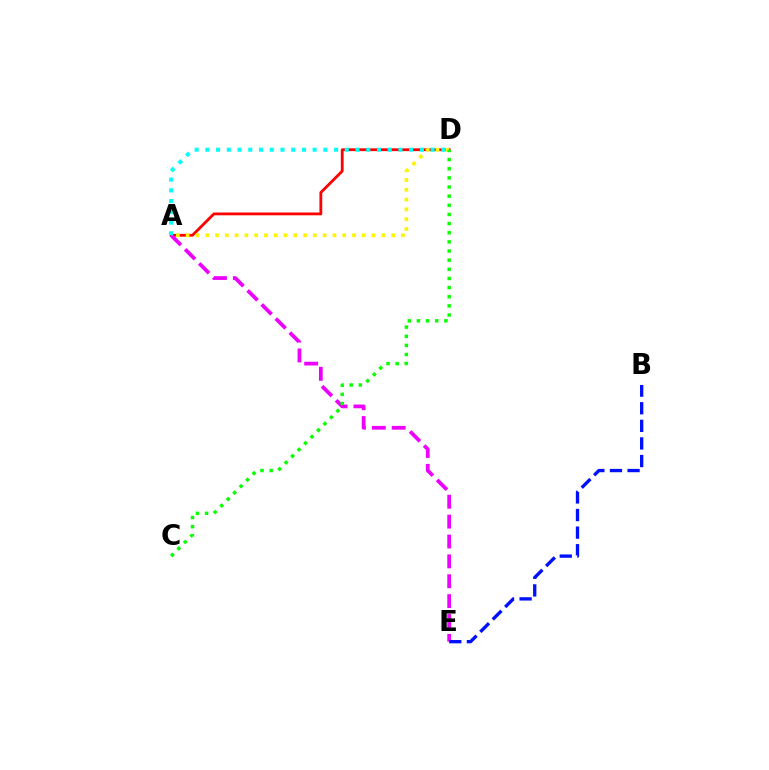{('A', 'D'): [{'color': '#ff0000', 'line_style': 'solid', 'thickness': 2.02}, {'color': '#fcf500', 'line_style': 'dotted', 'thickness': 2.66}, {'color': '#00fff6', 'line_style': 'dotted', 'thickness': 2.91}], ('A', 'E'): [{'color': '#ee00ff', 'line_style': 'dashed', 'thickness': 2.7}], ('B', 'E'): [{'color': '#0010ff', 'line_style': 'dashed', 'thickness': 2.39}], ('C', 'D'): [{'color': '#08ff00', 'line_style': 'dotted', 'thickness': 2.48}]}